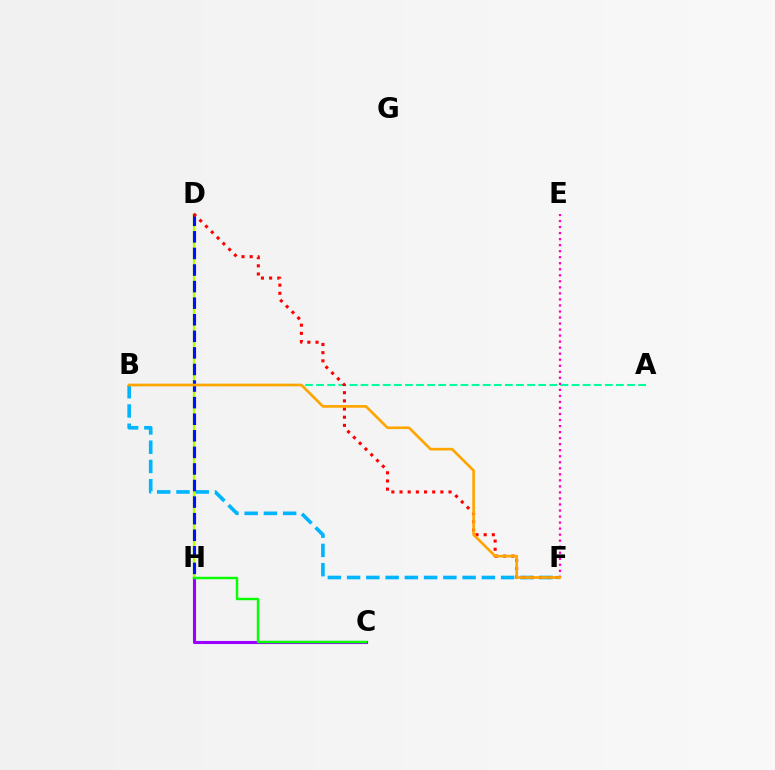{('A', 'B'): [{'color': '#00ff9d', 'line_style': 'dashed', 'thickness': 1.51}], ('B', 'F'): [{'color': '#00b5ff', 'line_style': 'dashed', 'thickness': 2.62}, {'color': '#ffa500', 'line_style': 'solid', 'thickness': 1.91}], ('D', 'H'): [{'color': '#b3ff00', 'line_style': 'solid', 'thickness': 1.65}, {'color': '#0010ff', 'line_style': 'dashed', 'thickness': 2.25}], ('D', 'F'): [{'color': '#ff0000', 'line_style': 'dotted', 'thickness': 2.22}], ('C', 'H'): [{'color': '#9b00ff', 'line_style': 'solid', 'thickness': 2.23}, {'color': '#08ff00', 'line_style': 'solid', 'thickness': 1.76}], ('E', 'F'): [{'color': '#ff00bd', 'line_style': 'dotted', 'thickness': 1.64}]}